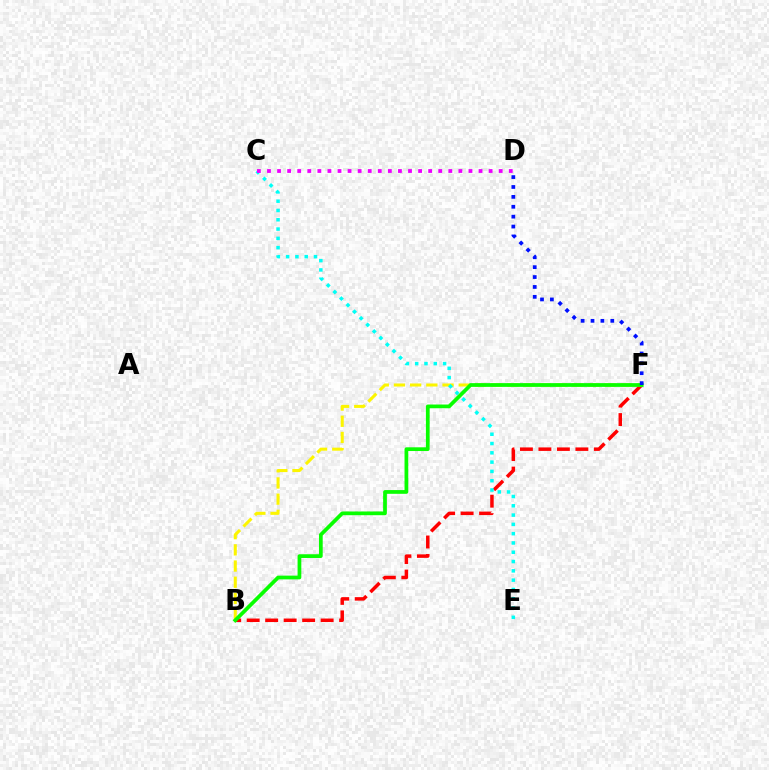{('B', 'F'): [{'color': '#ff0000', 'line_style': 'dashed', 'thickness': 2.51}, {'color': '#fcf500', 'line_style': 'dashed', 'thickness': 2.2}, {'color': '#08ff00', 'line_style': 'solid', 'thickness': 2.69}], ('C', 'E'): [{'color': '#00fff6', 'line_style': 'dotted', 'thickness': 2.53}], ('D', 'F'): [{'color': '#0010ff', 'line_style': 'dotted', 'thickness': 2.69}], ('C', 'D'): [{'color': '#ee00ff', 'line_style': 'dotted', 'thickness': 2.74}]}